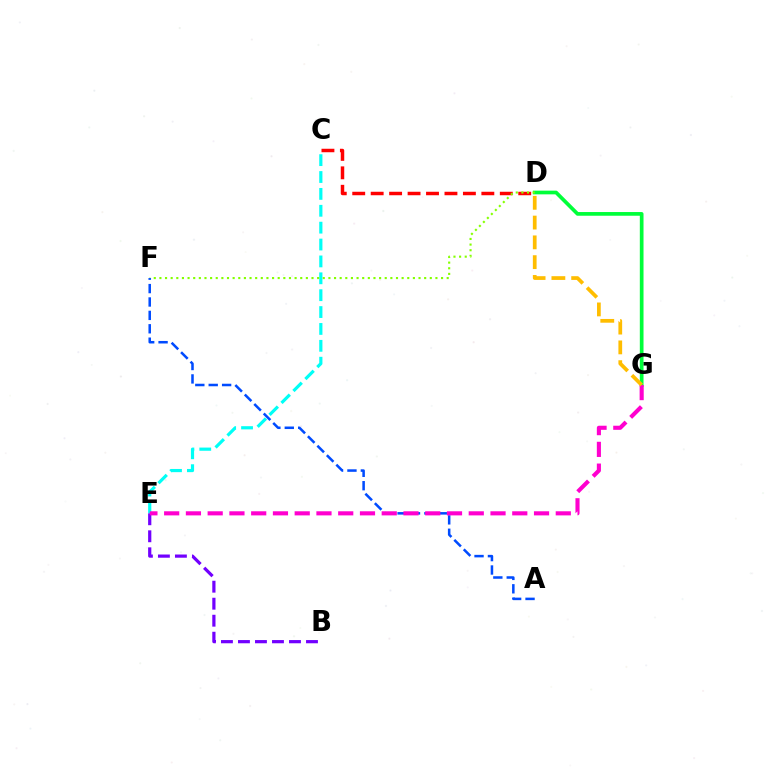{('C', 'D'): [{'color': '#ff0000', 'line_style': 'dashed', 'thickness': 2.51}], ('D', 'G'): [{'color': '#00ff39', 'line_style': 'solid', 'thickness': 2.66}, {'color': '#ffbd00', 'line_style': 'dashed', 'thickness': 2.69}], ('C', 'E'): [{'color': '#00fff6', 'line_style': 'dashed', 'thickness': 2.29}], ('D', 'F'): [{'color': '#84ff00', 'line_style': 'dotted', 'thickness': 1.53}], ('A', 'F'): [{'color': '#004bff', 'line_style': 'dashed', 'thickness': 1.82}], ('B', 'E'): [{'color': '#7200ff', 'line_style': 'dashed', 'thickness': 2.31}], ('E', 'G'): [{'color': '#ff00cf', 'line_style': 'dashed', 'thickness': 2.96}]}